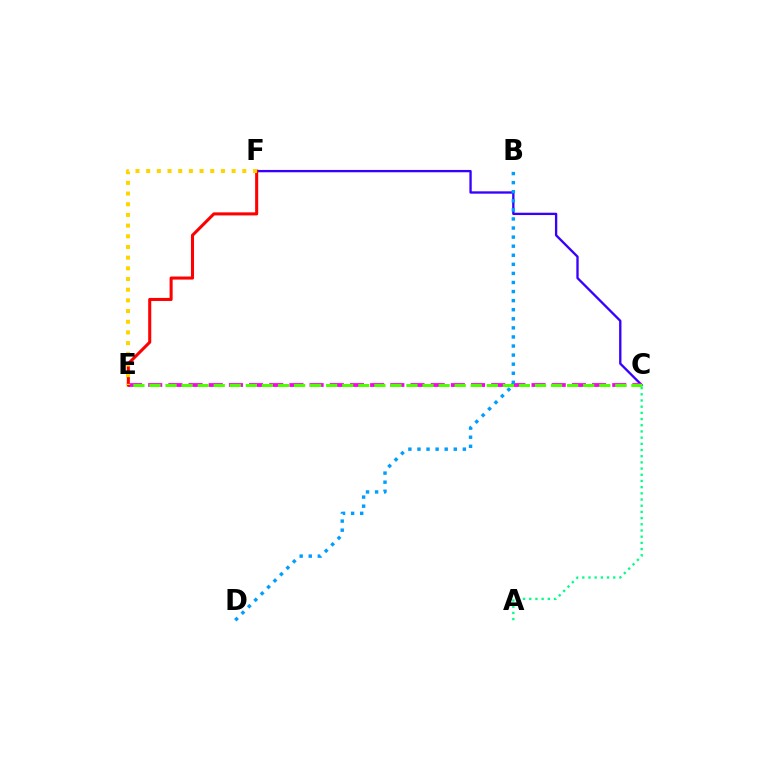{('C', 'F'): [{'color': '#3700ff', 'line_style': 'solid', 'thickness': 1.68}], ('C', 'E'): [{'color': '#ff00ed', 'line_style': 'dashed', 'thickness': 2.74}, {'color': '#4fff00', 'line_style': 'dashed', 'thickness': 2.18}], ('E', 'F'): [{'color': '#ff0000', 'line_style': 'solid', 'thickness': 2.2}, {'color': '#ffd500', 'line_style': 'dotted', 'thickness': 2.9}], ('A', 'C'): [{'color': '#00ff86', 'line_style': 'dotted', 'thickness': 1.68}], ('B', 'D'): [{'color': '#009eff', 'line_style': 'dotted', 'thickness': 2.47}]}